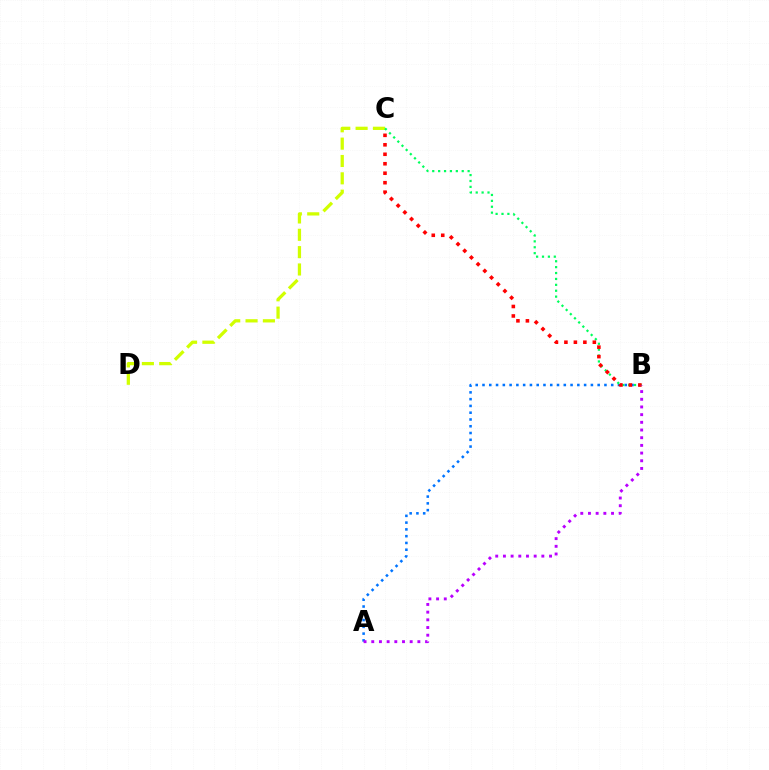{('C', 'D'): [{'color': '#d1ff00', 'line_style': 'dashed', 'thickness': 2.36}], ('A', 'B'): [{'color': '#0074ff', 'line_style': 'dotted', 'thickness': 1.84}, {'color': '#b900ff', 'line_style': 'dotted', 'thickness': 2.09}], ('B', 'C'): [{'color': '#00ff5c', 'line_style': 'dotted', 'thickness': 1.6}, {'color': '#ff0000', 'line_style': 'dotted', 'thickness': 2.57}]}